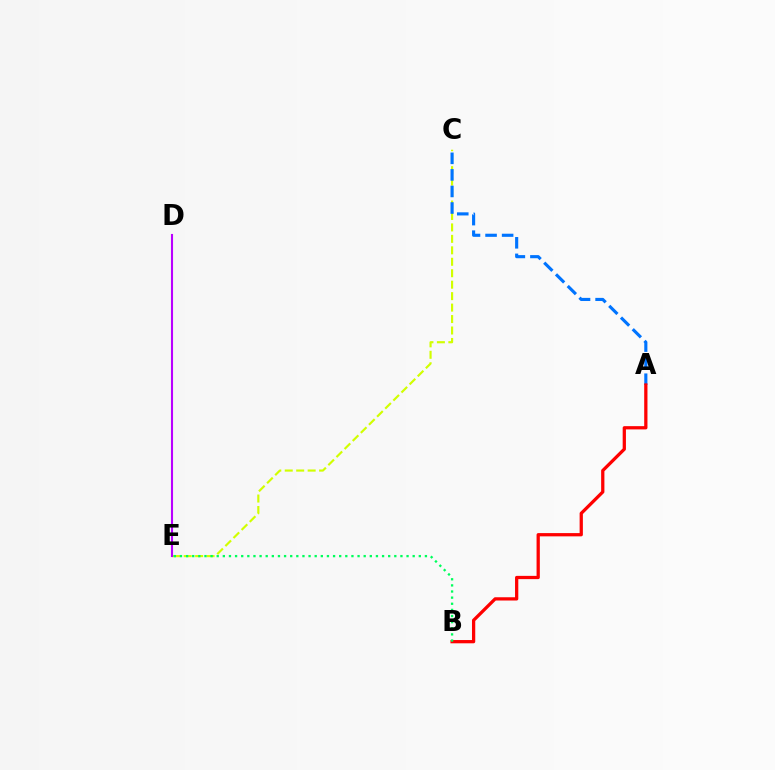{('C', 'E'): [{'color': '#d1ff00', 'line_style': 'dashed', 'thickness': 1.56}], ('A', 'C'): [{'color': '#0074ff', 'line_style': 'dashed', 'thickness': 2.25}], ('A', 'B'): [{'color': '#ff0000', 'line_style': 'solid', 'thickness': 2.35}], ('D', 'E'): [{'color': '#b900ff', 'line_style': 'solid', 'thickness': 1.51}], ('B', 'E'): [{'color': '#00ff5c', 'line_style': 'dotted', 'thickness': 1.66}]}